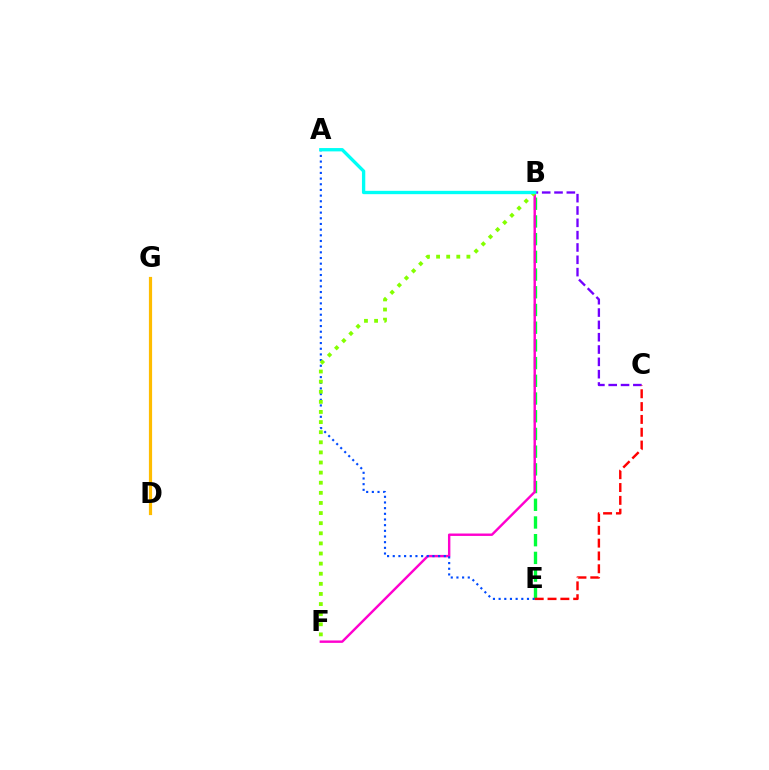{('B', 'E'): [{'color': '#00ff39', 'line_style': 'dashed', 'thickness': 2.41}], ('B', 'F'): [{'color': '#ff00cf', 'line_style': 'solid', 'thickness': 1.74}, {'color': '#84ff00', 'line_style': 'dotted', 'thickness': 2.75}], ('A', 'E'): [{'color': '#004bff', 'line_style': 'dotted', 'thickness': 1.54}], ('B', 'C'): [{'color': '#7200ff', 'line_style': 'dashed', 'thickness': 1.67}], ('C', 'E'): [{'color': '#ff0000', 'line_style': 'dashed', 'thickness': 1.74}], ('A', 'B'): [{'color': '#00fff6', 'line_style': 'solid', 'thickness': 2.4}], ('D', 'G'): [{'color': '#ffbd00', 'line_style': 'solid', 'thickness': 2.3}]}